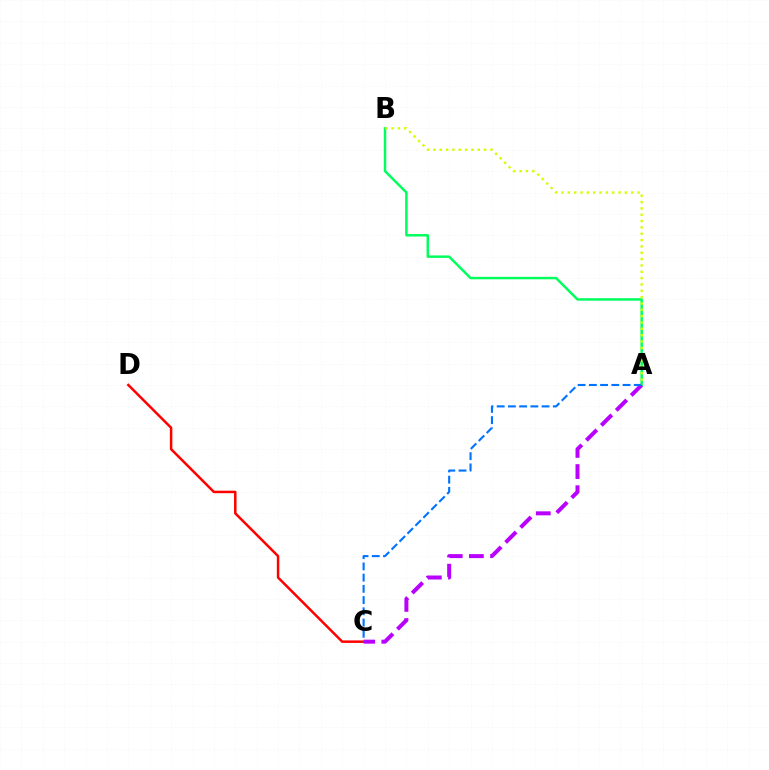{('C', 'D'): [{'color': '#ff0000', 'line_style': 'solid', 'thickness': 1.8}], ('A', 'B'): [{'color': '#00ff5c', 'line_style': 'solid', 'thickness': 1.78}, {'color': '#d1ff00', 'line_style': 'dotted', 'thickness': 1.72}], ('A', 'C'): [{'color': '#b900ff', 'line_style': 'dashed', 'thickness': 2.87}, {'color': '#0074ff', 'line_style': 'dashed', 'thickness': 1.52}]}